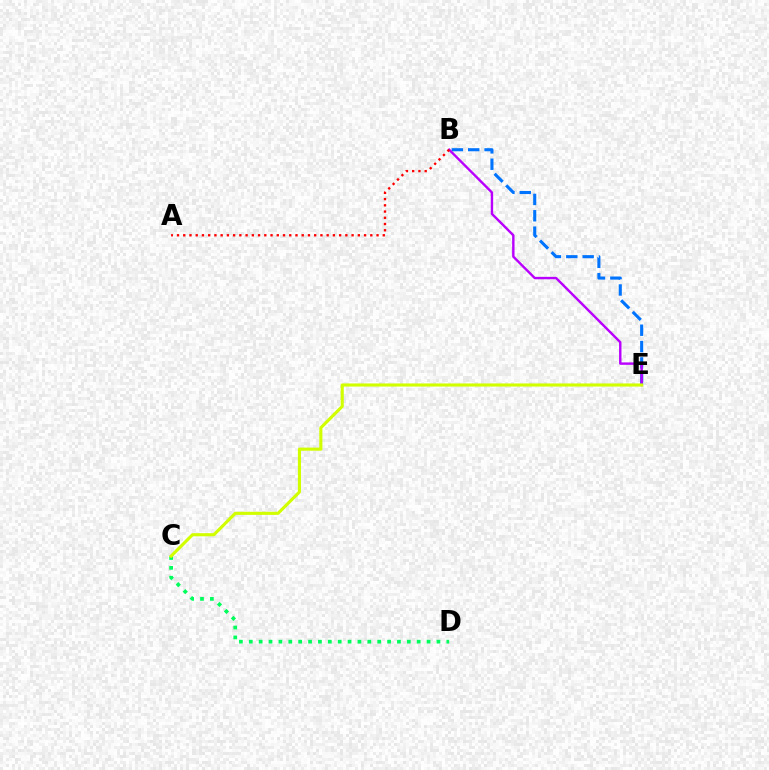{('B', 'E'): [{'color': '#0074ff', 'line_style': 'dashed', 'thickness': 2.22}, {'color': '#b900ff', 'line_style': 'solid', 'thickness': 1.74}], ('C', 'D'): [{'color': '#00ff5c', 'line_style': 'dotted', 'thickness': 2.68}], ('C', 'E'): [{'color': '#d1ff00', 'line_style': 'solid', 'thickness': 2.25}], ('A', 'B'): [{'color': '#ff0000', 'line_style': 'dotted', 'thickness': 1.69}]}